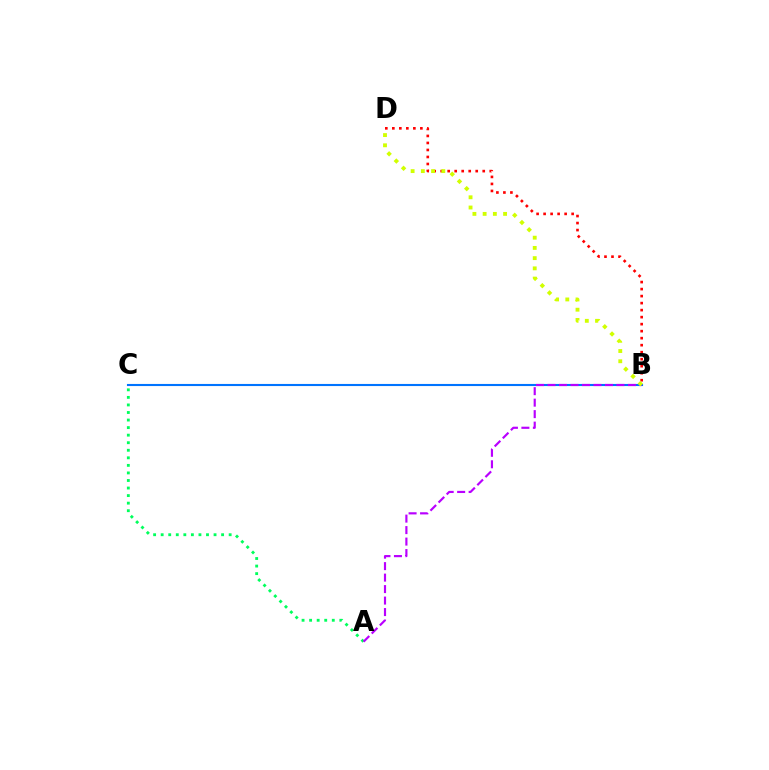{('A', 'C'): [{'color': '#00ff5c', 'line_style': 'dotted', 'thickness': 2.05}], ('B', 'C'): [{'color': '#0074ff', 'line_style': 'solid', 'thickness': 1.51}], ('B', 'D'): [{'color': '#ff0000', 'line_style': 'dotted', 'thickness': 1.9}, {'color': '#d1ff00', 'line_style': 'dotted', 'thickness': 2.78}], ('A', 'B'): [{'color': '#b900ff', 'line_style': 'dashed', 'thickness': 1.56}]}